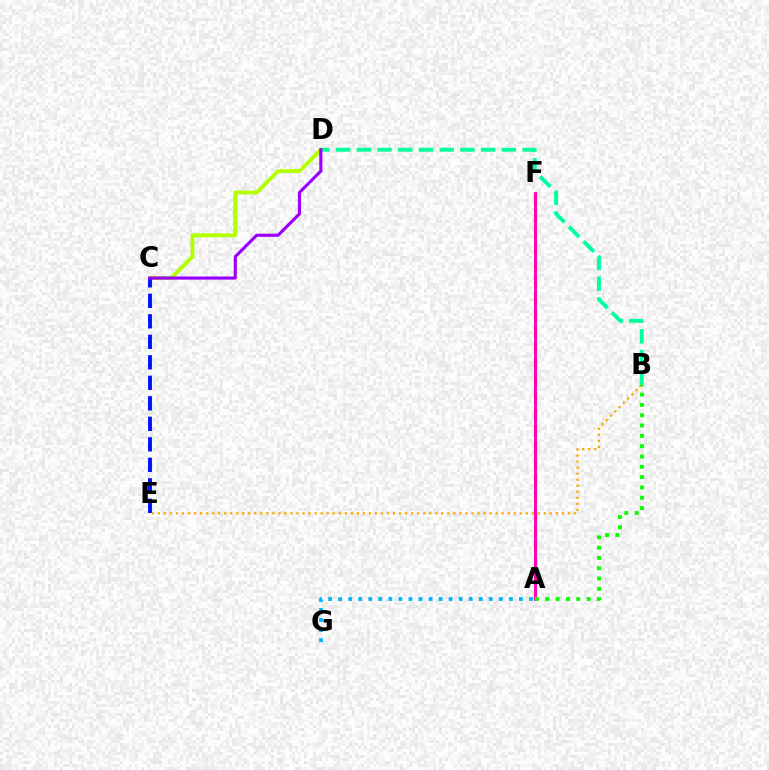{('C', 'D'): [{'color': '#b3ff00', 'line_style': 'solid', 'thickness': 2.8}, {'color': '#9b00ff', 'line_style': 'solid', 'thickness': 2.25}], ('C', 'E'): [{'color': '#0010ff', 'line_style': 'dashed', 'thickness': 2.79}], ('A', 'G'): [{'color': '#00b5ff', 'line_style': 'dotted', 'thickness': 2.73}], ('B', 'D'): [{'color': '#00ff9d', 'line_style': 'dashed', 'thickness': 2.81}], ('B', 'E'): [{'color': '#ffa500', 'line_style': 'dotted', 'thickness': 1.64}], ('A', 'F'): [{'color': '#ff0000', 'line_style': 'dashed', 'thickness': 2.25}, {'color': '#ff00bd', 'line_style': 'solid', 'thickness': 2.09}], ('A', 'B'): [{'color': '#08ff00', 'line_style': 'dotted', 'thickness': 2.8}]}